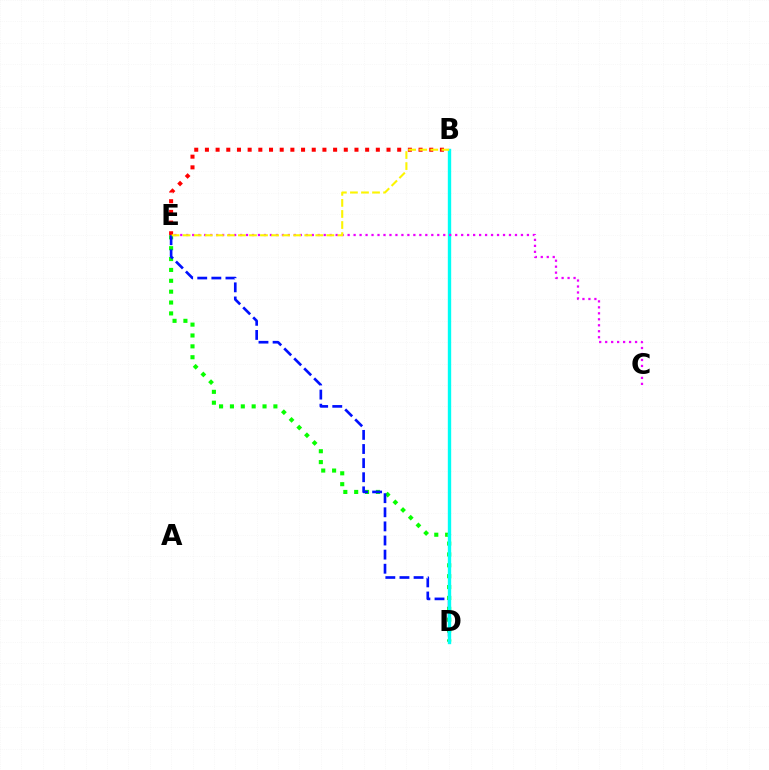{('B', 'E'): [{'color': '#ff0000', 'line_style': 'dotted', 'thickness': 2.9}, {'color': '#fcf500', 'line_style': 'dashed', 'thickness': 1.5}], ('D', 'E'): [{'color': '#08ff00', 'line_style': 'dotted', 'thickness': 2.95}, {'color': '#0010ff', 'line_style': 'dashed', 'thickness': 1.92}], ('B', 'D'): [{'color': '#00fff6', 'line_style': 'solid', 'thickness': 2.42}], ('C', 'E'): [{'color': '#ee00ff', 'line_style': 'dotted', 'thickness': 1.62}]}